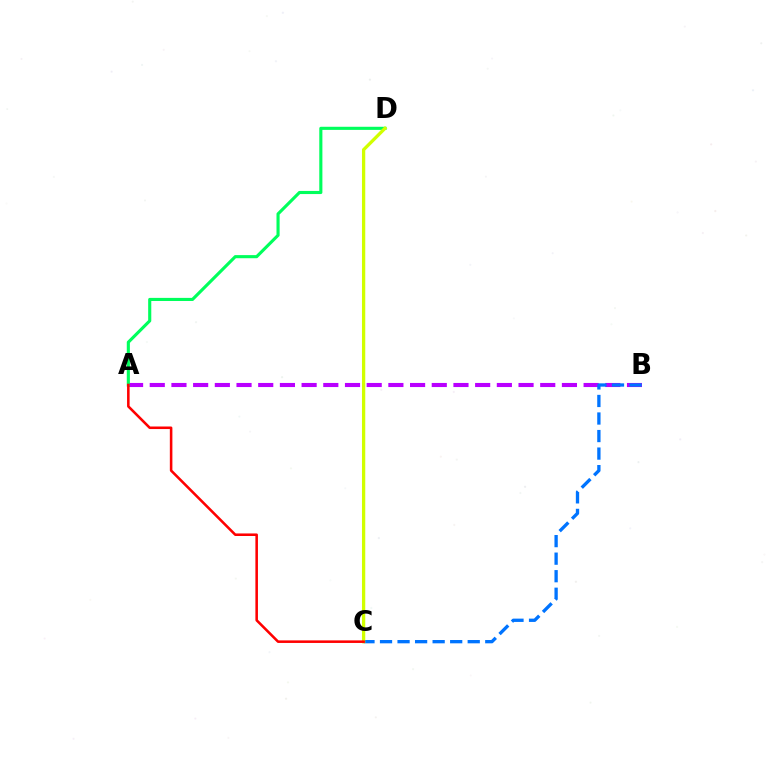{('A', 'B'): [{'color': '#b900ff', 'line_style': 'dashed', 'thickness': 2.95}], ('B', 'C'): [{'color': '#0074ff', 'line_style': 'dashed', 'thickness': 2.38}], ('A', 'D'): [{'color': '#00ff5c', 'line_style': 'solid', 'thickness': 2.24}], ('C', 'D'): [{'color': '#d1ff00', 'line_style': 'solid', 'thickness': 2.37}], ('A', 'C'): [{'color': '#ff0000', 'line_style': 'solid', 'thickness': 1.84}]}